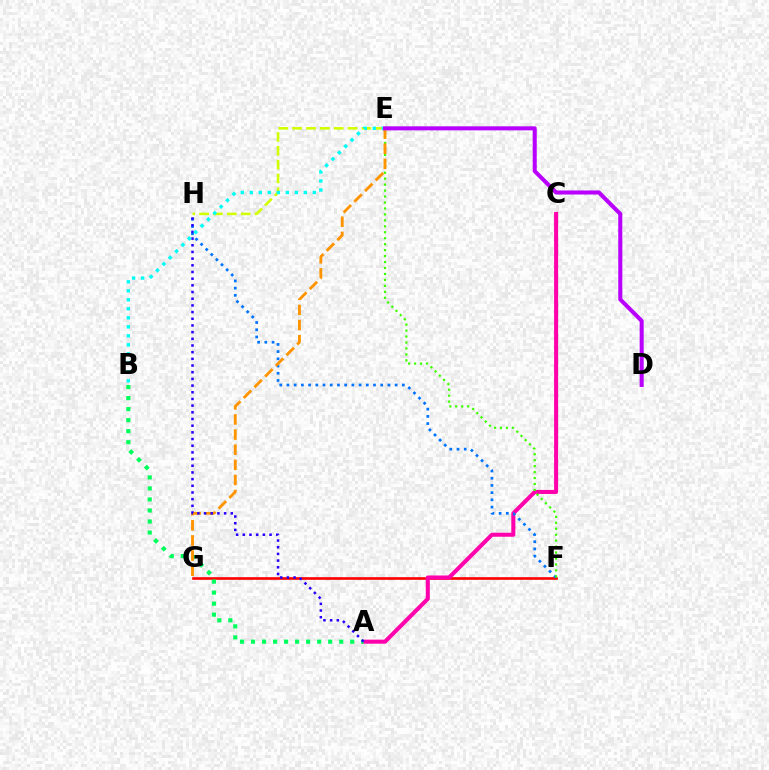{('F', 'G'): [{'color': '#ff0000', 'line_style': 'solid', 'thickness': 1.89}], ('E', 'H'): [{'color': '#d1ff00', 'line_style': 'dashed', 'thickness': 1.88}], ('A', 'C'): [{'color': '#ff00ac', 'line_style': 'solid', 'thickness': 2.91}], ('A', 'B'): [{'color': '#00ff5c', 'line_style': 'dotted', 'thickness': 2.99}], ('F', 'H'): [{'color': '#0074ff', 'line_style': 'dotted', 'thickness': 1.96}], ('E', 'F'): [{'color': '#3dff00', 'line_style': 'dotted', 'thickness': 1.62}], ('E', 'G'): [{'color': '#ff9400', 'line_style': 'dashed', 'thickness': 2.05}], ('A', 'H'): [{'color': '#2500ff', 'line_style': 'dotted', 'thickness': 1.82}], ('B', 'E'): [{'color': '#00fff6', 'line_style': 'dotted', 'thickness': 2.45}], ('D', 'E'): [{'color': '#b900ff', 'line_style': 'solid', 'thickness': 2.92}]}